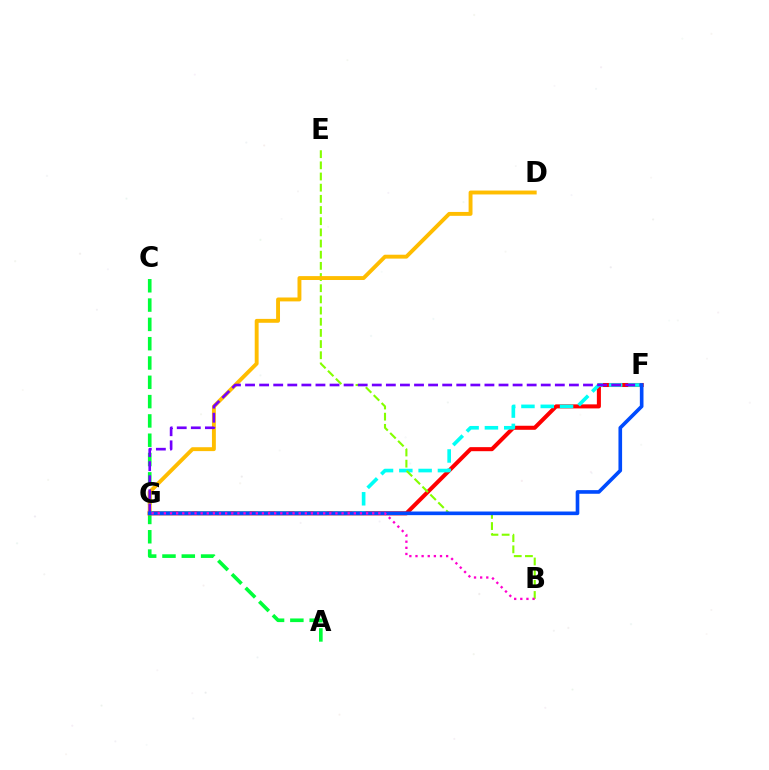{('A', 'C'): [{'color': '#00ff39', 'line_style': 'dashed', 'thickness': 2.62}], ('F', 'G'): [{'color': '#ff0000', 'line_style': 'solid', 'thickness': 2.91}, {'color': '#00fff6', 'line_style': 'dashed', 'thickness': 2.62}, {'color': '#7200ff', 'line_style': 'dashed', 'thickness': 1.91}, {'color': '#004bff', 'line_style': 'solid', 'thickness': 2.62}], ('B', 'E'): [{'color': '#84ff00', 'line_style': 'dashed', 'thickness': 1.52}], ('D', 'G'): [{'color': '#ffbd00', 'line_style': 'solid', 'thickness': 2.81}], ('B', 'G'): [{'color': '#ff00cf', 'line_style': 'dotted', 'thickness': 1.66}]}